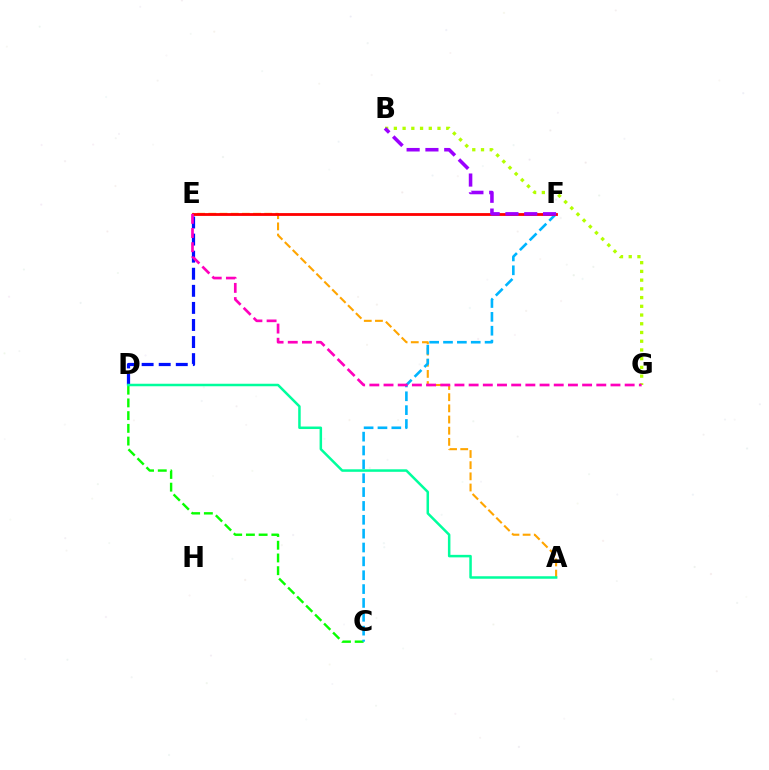{('A', 'E'): [{'color': '#ffa500', 'line_style': 'dashed', 'thickness': 1.52}], ('B', 'G'): [{'color': '#b3ff00', 'line_style': 'dotted', 'thickness': 2.37}], ('C', 'D'): [{'color': '#08ff00', 'line_style': 'dashed', 'thickness': 1.73}], ('D', 'E'): [{'color': '#0010ff', 'line_style': 'dashed', 'thickness': 2.32}], ('C', 'F'): [{'color': '#00b5ff', 'line_style': 'dashed', 'thickness': 1.88}], ('E', 'F'): [{'color': '#ff0000', 'line_style': 'solid', 'thickness': 2.03}], ('E', 'G'): [{'color': '#ff00bd', 'line_style': 'dashed', 'thickness': 1.93}], ('B', 'F'): [{'color': '#9b00ff', 'line_style': 'dashed', 'thickness': 2.55}], ('A', 'D'): [{'color': '#00ff9d', 'line_style': 'solid', 'thickness': 1.81}]}